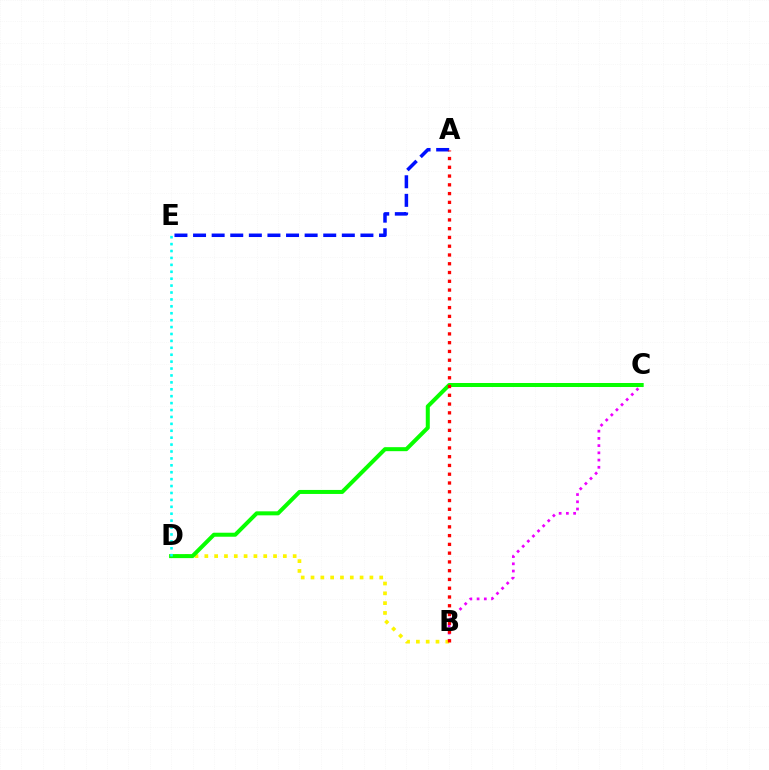{('A', 'E'): [{'color': '#0010ff', 'line_style': 'dashed', 'thickness': 2.53}], ('B', 'C'): [{'color': '#ee00ff', 'line_style': 'dotted', 'thickness': 1.96}], ('B', 'D'): [{'color': '#fcf500', 'line_style': 'dotted', 'thickness': 2.67}], ('C', 'D'): [{'color': '#08ff00', 'line_style': 'solid', 'thickness': 2.89}], ('A', 'B'): [{'color': '#ff0000', 'line_style': 'dotted', 'thickness': 2.38}], ('D', 'E'): [{'color': '#00fff6', 'line_style': 'dotted', 'thickness': 1.88}]}